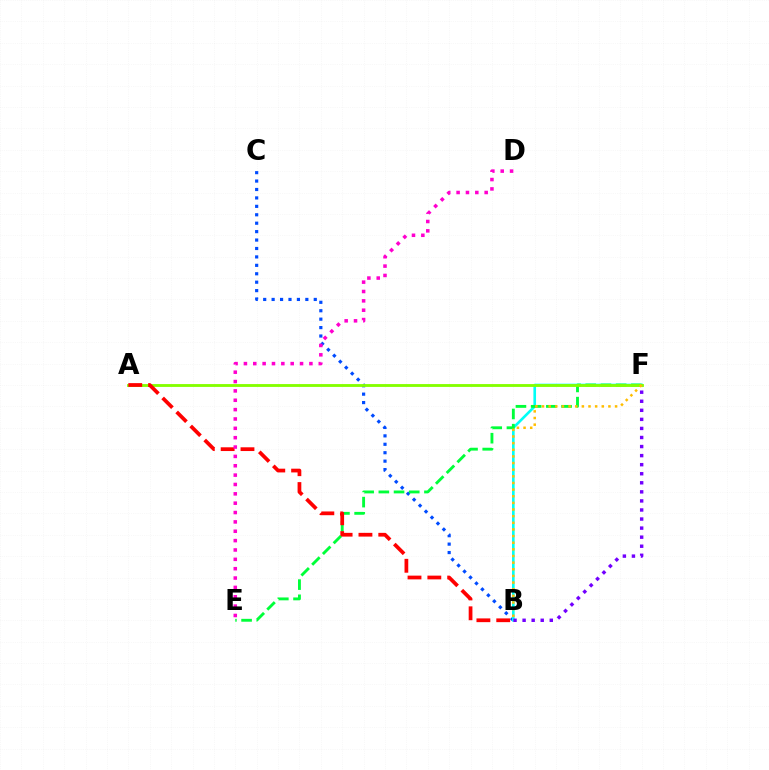{('B', 'C'): [{'color': '#004bff', 'line_style': 'dotted', 'thickness': 2.29}], ('B', 'F'): [{'color': '#00fff6', 'line_style': 'solid', 'thickness': 1.9}, {'color': '#ffbd00', 'line_style': 'dotted', 'thickness': 1.8}, {'color': '#7200ff', 'line_style': 'dotted', 'thickness': 2.46}], ('E', 'F'): [{'color': '#00ff39', 'line_style': 'dashed', 'thickness': 2.06}], ('A', 'F'): [{'color': '#84ff00', 'line_style': 'solid', 'thickness': 2.05}], ('A', 'B'): [{'color': '#ff0000', 'line_style': 'dashed', 'thickness': 2.69}], ('D', 'E'): [{'color': '#ff00cf', 'line_style': 'dotted', 'thickness': 2.54}]}